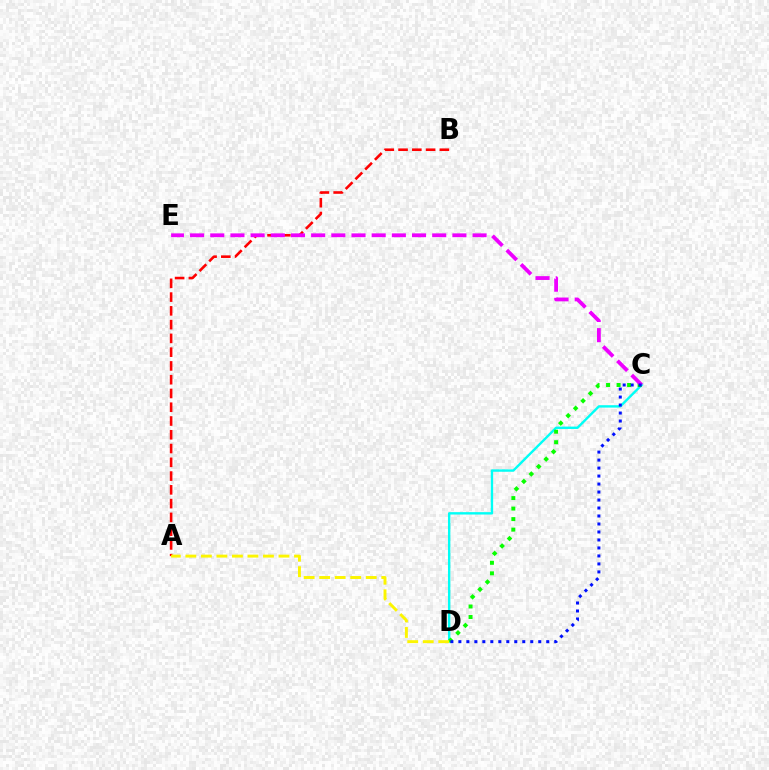{('C', 'D'): [{'color': '#00fff6', 'line_style': 'solid', 'thickness': 1.72}, {'color': '#08ff00', 'line_style': 'dotted', 'thickness': 2.86}, {'color': '#0010ff', 'line_style': 'dotted', 'thickness': 2.17}], ('A', 'B'): [{'color': '#ff0000', 'line_style': 'dashed', 'thickness': 1.87}], ('C', 'E'): [{'color': '#ee00ff', 'line_style': 'dashed', 'thickness': 2.74}], ('A', 'D'): [{'color': '#fcf500', 'line_style': 'dashed', 'thickness': 2.11}]}